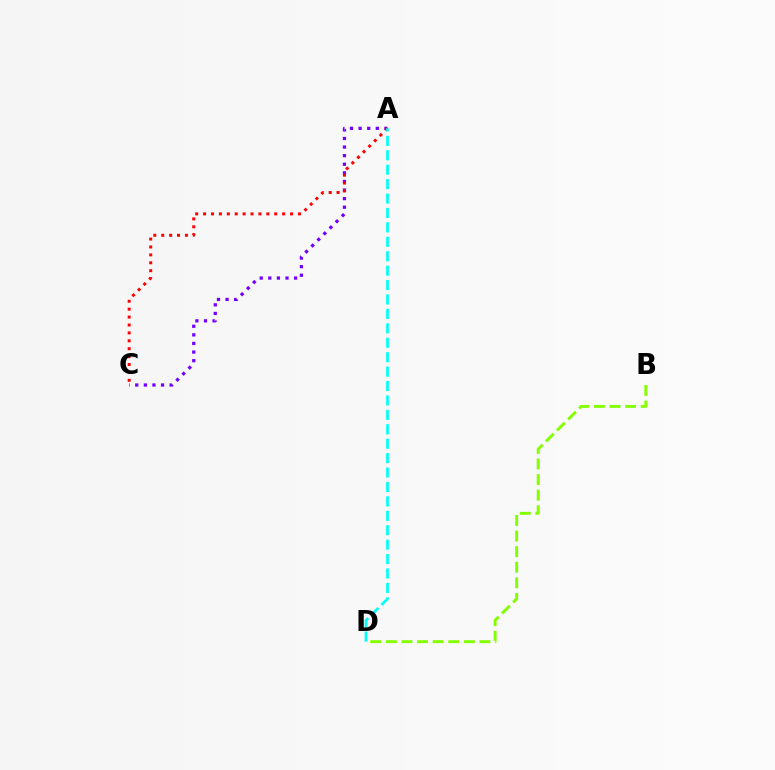{('B', 'D'): [{'color': '#84ff00', 'line_style': 'dashed', 'thickness': 2.12}], ('A', 'C'): [{'color': '#7200ff', 'line_style': 'dotted', 'thickness': 2.34}, {'color': '#ff0000', 'line_style': 'dotted', 'thickness': 2.15}], ('A', 'D'): [{'color': '#00fff6', 'line_style': 'dashed', 'thickness': 1.96}]}